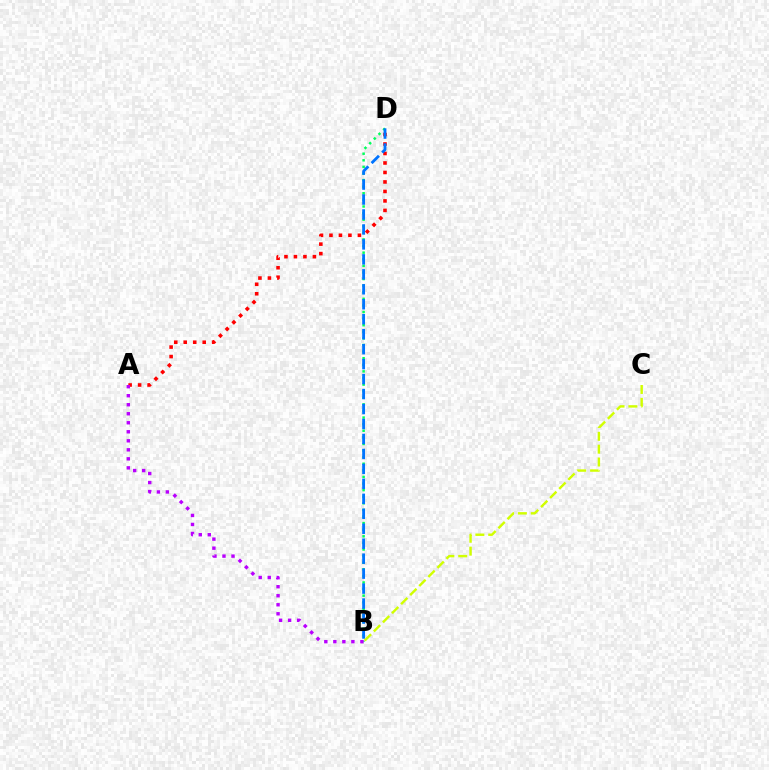{('A', 'D'): [{'color': '#ff0000', 'line_style': 'dotted', 'thickness': 2.58}], ('B', 'D'): [{'color': '#00ff5c', 'line_style': 'dotted', 'thickness': 1.79}, {'color': '#0074ff', 'line_style': 'dashed', 'thickness': 2.03}], ('A', 'B'): [{'color': '#b900ff', 'line_style': 'dotted', 'thickness': 2.45}], ('B', 'C'): [{'color': '#d1ff00', 'line_style': 'dashed', 'thickness': 1.75}]}